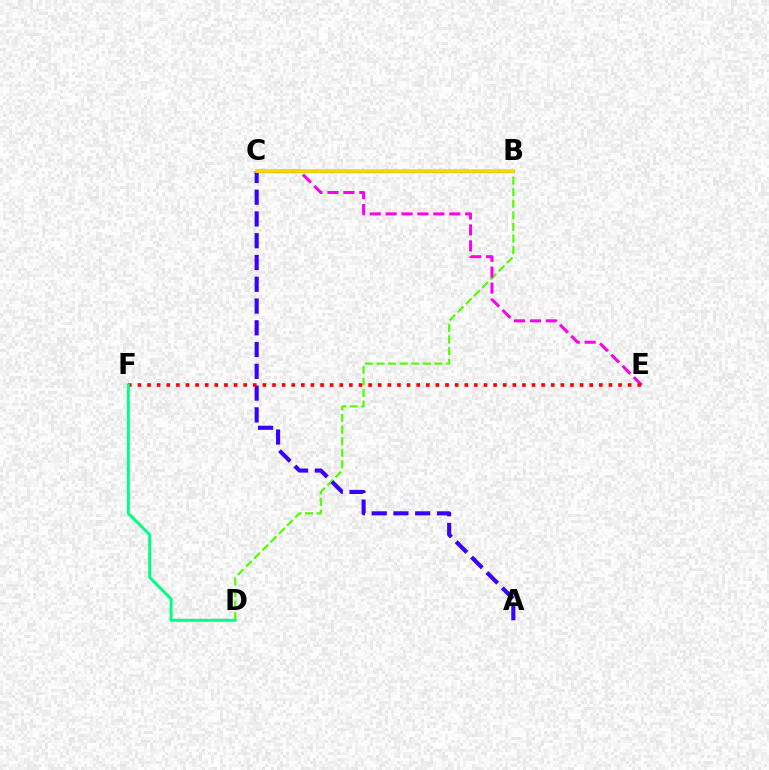{('B', 'D'): [{'color': '#4fff00', 'line_style': 'dashed', 'thickness': 1.57}], ('A', 'C'): [{'color': '#3700ff', 'line_style': 'dashed', 'thickness': 2.96}], ('B', 'C'): [{'color': '#009eff', 'line_style': 'solid', 'thickness': 2.22}, {'color': '#ffd500', 'line_style': 'solid', 'thickness': 2.7}], ('C', 'E'): [{'color': '#ff00ed', 'line_style': 'dashed', 'thickness': 2.16}], ('E', 'F'): [{'color': '#ff0000', 'line_style': 'dotted', 'thickness': 2.61}], ('D', 'F'): [{'color': '#00ff86', 'line_style': 'solid', 'thickness': 2.15}]}